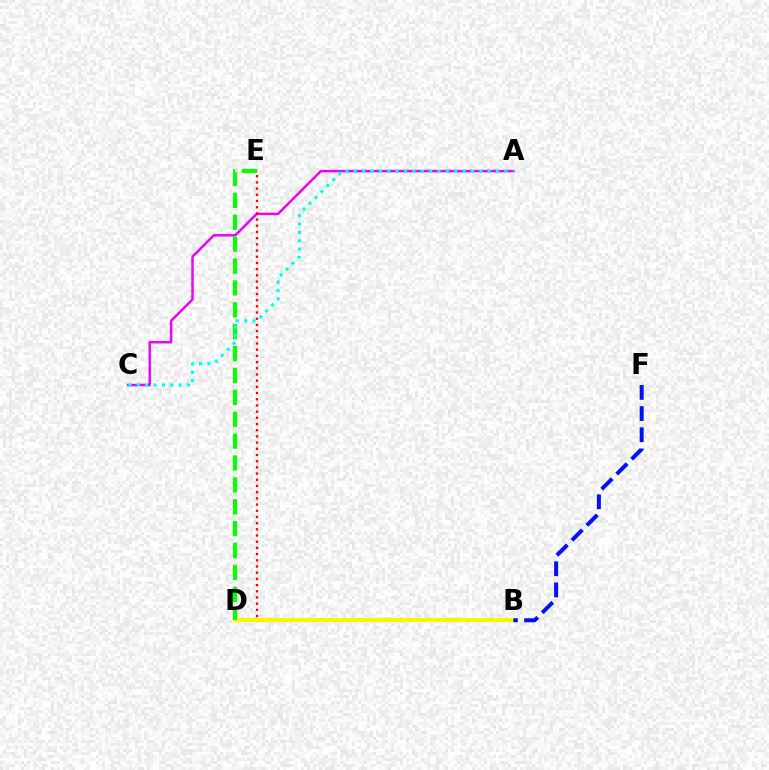{('A', 'C'): [{'color': '#ee00ff', 'line_style': 'solid', 'thickness': 1.77}, {'color': '#00fff6', 'line_style': 'dotted', 'thickness': 2.27}], ('D', 'E'): [{'color': '#ff0000', 'line_style': 'dotted', 'thickness': 1.68}, {'color': '#08ff00', 'line_style': 'dashed', 'thickness': 2.97}], ('B', 'D'): [{'color': '#fcf500', 'line_style': 'solid', 'thickness': 2.99}], ('B', 'F'): [{'color': '#0010ff', 'line_style': 'dashed', 'thickness': 2.88}]}